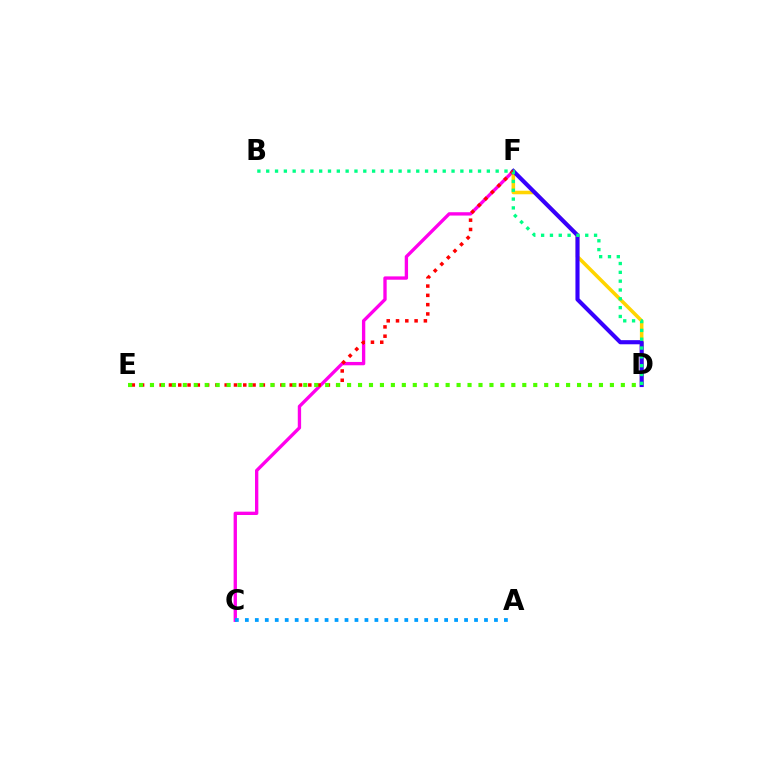{('C', 'F'): [{'color': '#ff00ed', 'line_style': 'solid', 'thickness': 2.4}], ('D', 'F'): [{'color': '#ffd500', 'line_style': 'solid', 'thickness': 2.56}, {'color': '#3700ff', 'line_style': 'solid', 'thickness': 2.96}], ('E', 'F'): [{'color': '#ff0000', 'line_style': 'dotted', 'thickness': 2.52}], ('A', 'C'): [{'color': '#009eff', 'line_style': 'dotted', 'thickness': 2.71}], ('D', 'E'): [{'color': '#4fff00', 'line_style': 'dotted', 'thickness': 2.98}], ('B', 'D'): [{'color': '#00ff86', 'line_style': 'dotted', 'thickness': 2.4}]}